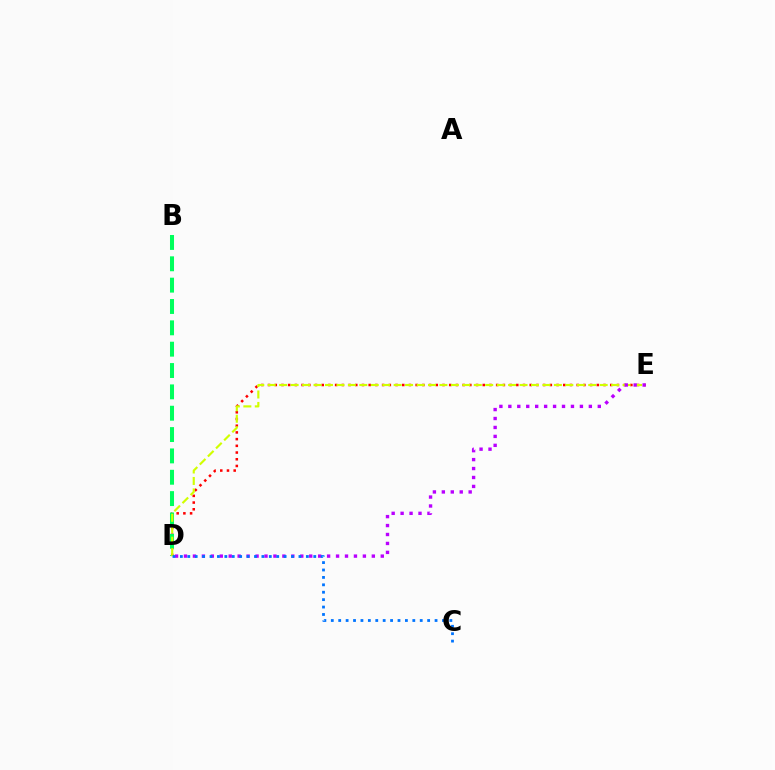{('D', 'E'): [{'color': '#ff0000', 'line_style': 'dotted', 'thickness': 1.82}, {'color': '#d1ff00', 'line_style': 'dashed', 'thickness': 1.55}, {'color': '#b900ff', 'line_style': 'dotted', 'thickness': 2.43}], ('B', 'D'): [{'color': '#00ff5c', 'line_style': 'dashed', 'thickness': 2.9}], ('C', 'D'): [{'color': '#0074ff', 'line_style': 'dotted', 'thickness': 2.01}]}